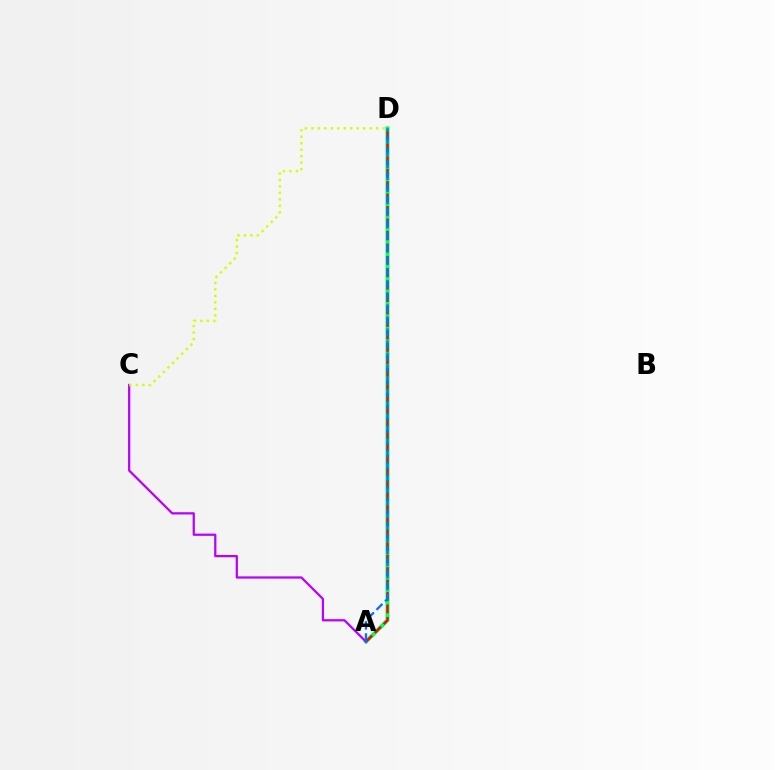{('A', 'D'): [{'color': '#00ff5c', 'line_style': 'solid', 'thickness': 2.82}, {'color': '#ff0000', 'line_style': 'dashed', 'thickness': 1.69}, {'color': '#0074ff', 'line_style': 'dashed', 'thickness': 1.64}], ('A', 'C'): [{'color': '#b900ff', 'line_style': 'solid', 'thickness': 1.62}], ('C', 'D'): [{'color': '#d1ff00', 'line_style': 'dotted', 'thickness': 1.76}]}